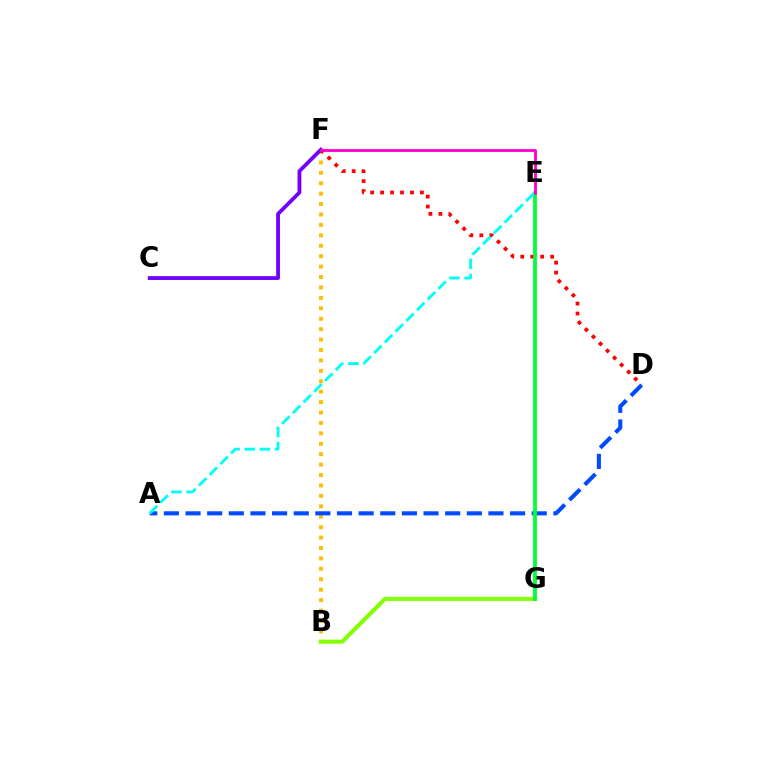{('B', 'F'): [{'color': '#ffbd00', 'line_style': 'dotted', 'thickness': 2.83}], ('D', 'F'): [{'color': '#ff0000', 'line_style': 'dotted', 'thickness': 2.71}], ('C', 'F'): [{'color': '#7200ff', 'line_style': 'solid', 'thickness': 2.74}], ('B', 'G'): [{'color': '#84ff00', 'line_style': 'solid', 'thickness': 2.94}], ('A', 'D'): [{'color': '#004bff', 'line_style': 'dashed', 'thickness': 2.94}], ('E', 'G'): [{'color': '#00ff39', 'line_style': 'solid', 'thickness': 2.73}], ('E', 'F'): [{'color': '#ff00cf', 'line_style': 'solid', 'thickness': 2.04}], ('A', 'E'): [{'color': '#00fff6', 'line_style': 'dashed', 'thickness': 2.06}]}